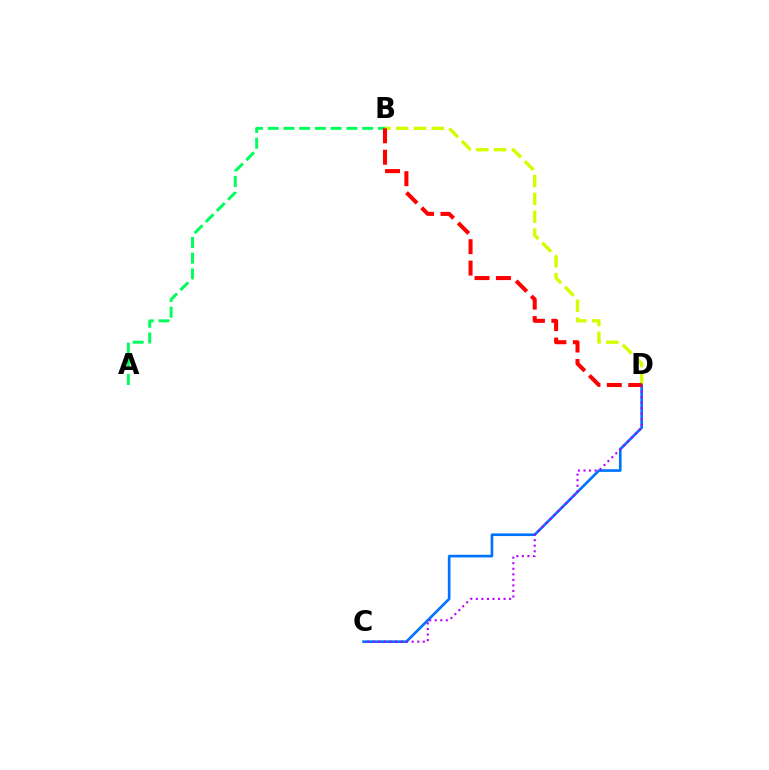{('A', 'B'): [{'color': '#00ff5c', 'line_style': 'dashed', 'thickness': 2.14}], ('B', 'D'): [{'color': '#d1ff00', 'line_style': 'dashed', 'thickness': 2.42}, {'color': '#ff0000', 'line_style': 'dashed', 'thickness': 2.91}], ('C', 'D'): [{'color': '#0074ff', 'line_style': 'solid', 'thickness': 1.91}, {'color': '#b900ff', 'line_style': 'dotted', 'thickness': 1.51}]}